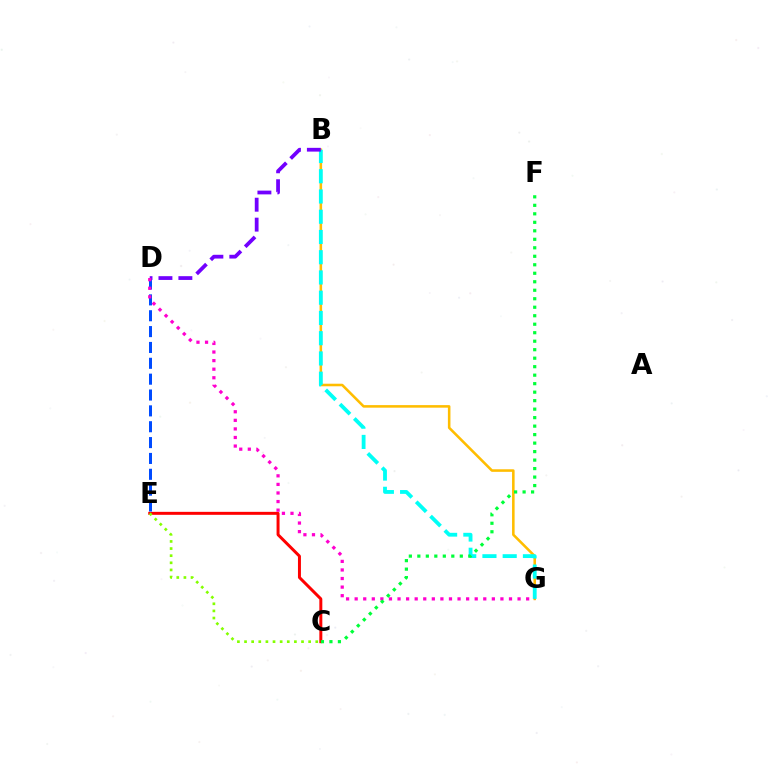{('B', 'G'): [{'color': '#ffbd00', 'line_style': 'solid', 'thickness': 1.84}, {'color': '#00fff6', 'line_style': 'dashed', 'thickness': 2.75}], ('C', 'E'): [{'color': '#ff0000', 'line_style': 'solid', 'thickness': 2.14}, {'color': '#84ff00', 'line_style': 'dotted', 'thickness': 1.94}], ('D', 'E'): [{'color': '#004bff', 'line_style': 'dashed', 'thickness': 2.15}], ('B', 'D'): [{'color': '#7200ff', 'line_style': 'dashed', 'thickness': 2.71}], ('D', 'G'): [{'color': '#ff00cf', 'line_style': 'dotted', 'thickness': 2.33}], ('C', 'F'): [{'color': '#00ff39', 'line_style': 'dotted', 'thickness': 2.31}]}